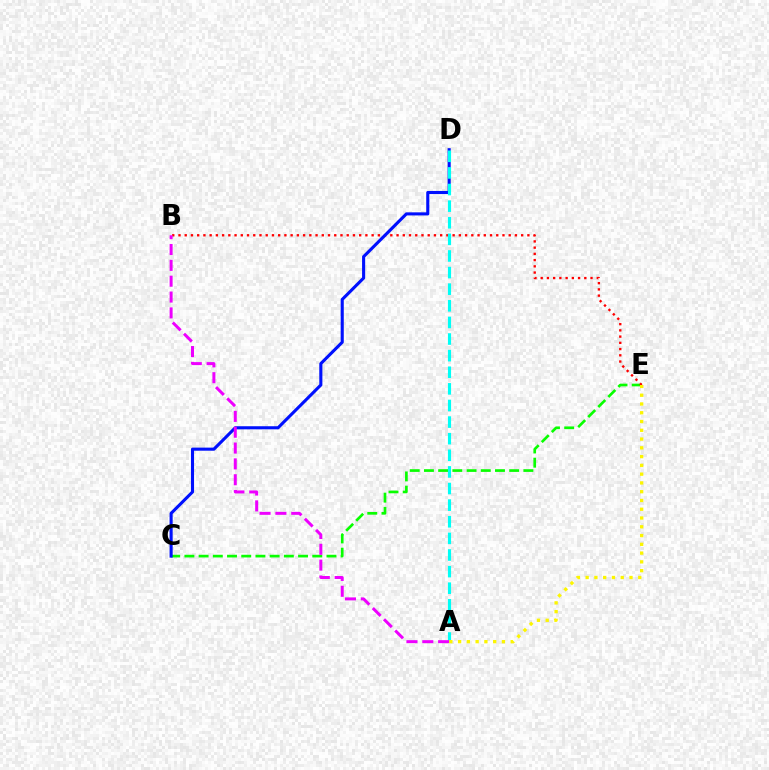{('C', 'E'): [{'color': '#08ff00', 'line_style': 'dashed', 'thickness': 1.93}], ('B', 'E'): [{'color': '#ff0000', 'line_style': 'dotted', 'thickness': 1.69}], ('C', 'D'): [{'color': '#0010ff', 'line_style': 'solid', 'thickness': 2.23}], ('A', 'D'): [{'color': '#00fff6', 'line_style': 'dashed', 'thickness': 2.26}], ('A', 'B'): [{'color': '#ee00ff', 'line_style': 'dashed', 'thickness': 2.15}], ('A', 'E'): [{'color': '#fcf500', 'line_style': 'dotted', 'thickness': 2.38}]}